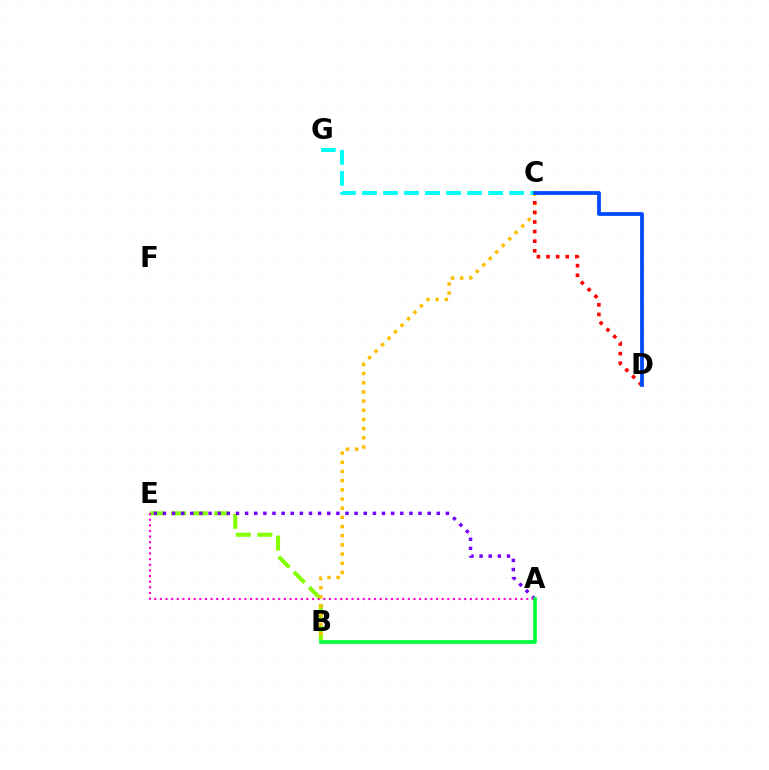{('B', 'E'): [{'color': '#84ff00', 'line_style': 'dashed', 'thickness': 2.92}], ('A', 'E'): [{'color': '#7200ff', 'line_style': 'dotted', 'thickness': 2.48}, {'color': '#ff00cf', 'line_style': 'dotted', 'thickness': 1.53}], ('B', 'C'): [{'color': '#ffbd00', 'line_style': 'dotted', 'thickness': 2.49}], ('C', 'D'): [{'color': '#ff0000', 'line_style': 'dotted', 'thickness': 2.61}, {'color': '#004bff', 'line_style': 'solid', 'thickness': 2.72}], ('C', 'G'): [{'color': '#00fff6', 'line_style': 'dashed', 'thickness': 2.86}], ('A', 'B'): [{'color': '#00ff39', 'line_style': 'solid', 'thickness': 2.64}]}